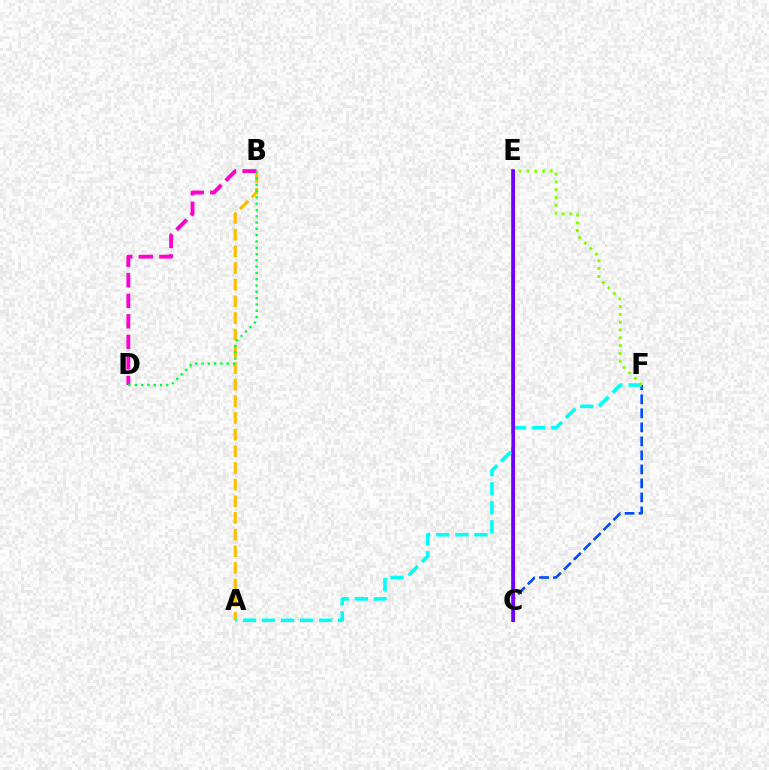{('A', 'B'): [{'color': '#ffbd00', 'line_style': 'dashed', 'thickness': 2.26}], ('C', 'E'): [{'color': '#ff0000', 'line_style': 'solid', 'thickness': 2.68}, {'color': '#7200ff', 'line_style': 'solid', 'thickness': 2.16}], ('B', 'D'): [{'color': '#ff00cf', 'line_style': 'dashed', 'thickness': 2.79}, {'color': '#00ff39', 'line_style': 'dotted', 'thickness': 1.71}], ('C', 'F'): [{'color': '#004bff', 'line_style': 'dashed', 'thickness': 1.9}], ('A', 'F'): [{'color': '#00fff6', 'line_style': 'dashed', 'thickness': 2.58}], ('E', 'F'): [{'color': '#84ff00', 'line_style': 'dotted', 'thickness': 2.12}]}